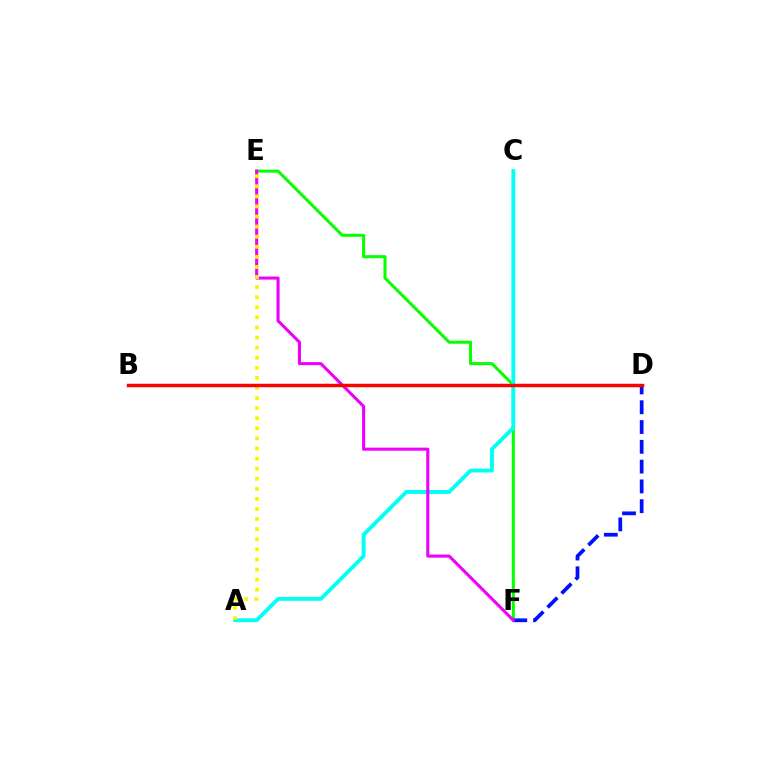{('E', 'F'): [{'color': '#08ff00', 'line_style': 'solid', 'thickness': 2.19}, {'color': '#ee00ff', 'line_style': 'solid', 'thickness': 2.22}], ('D', 'F'): [{'color': '#0010ff', 'line_style': 'dashed', 'thickness': 2.69}], ('A', 'C'): [{'color': '#00fff6', 'line_style': 'solid', 'thickness': 2.78}], ('A', 'E'): [{'color': '#fcf500', 'line_style': 'dotted', 'thickness': 2.74}], ('B', 'D'): [{'color': '#ff0000', 'line_style': 'solid', 'thickness': 2.5}]}